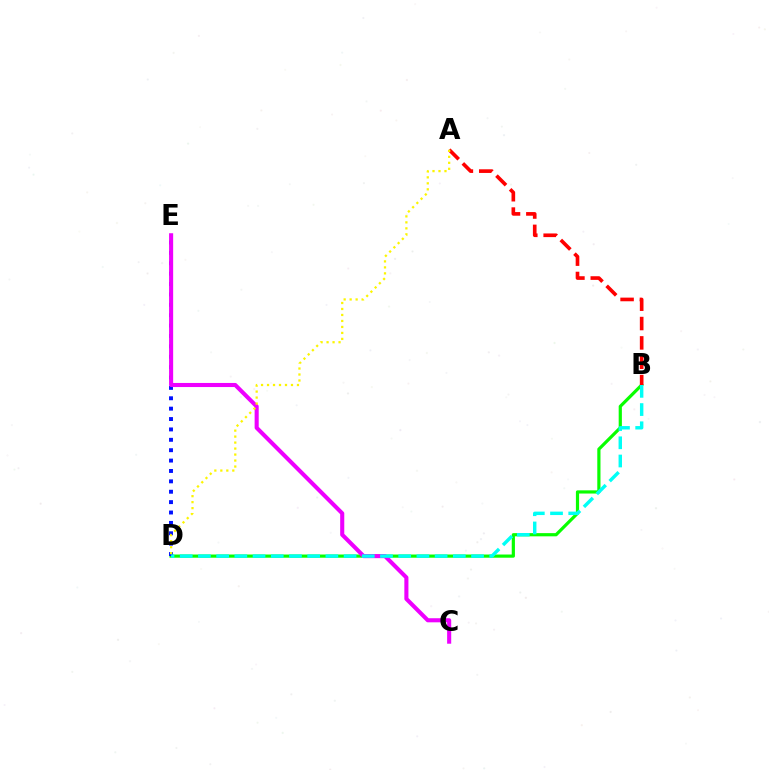{('B', 'D'): [{'color': '#08ff00', 'line_style': 'solid', 'thickness': 2.3}, {'color': '#00fff6', 'line_style': 'dashed', 'thickness': 2.47}], ('D', 'E'): [{'color': '#0010ff', 'line_style': 'dotted', 'thickness': 2.82}], ('C', 'E'): [{'color': '#ee00ff', 'line_style': 'solid', 'thickness': 2.94}], ('A', 'B'): [{'color': '#ff0000', 'line_style': 'dashed', 'thickness': 2.63}], ('A', 'D'): [{'color': '#fcf500', 'line_style': 'dotted', 'thickness': 1.63}]}